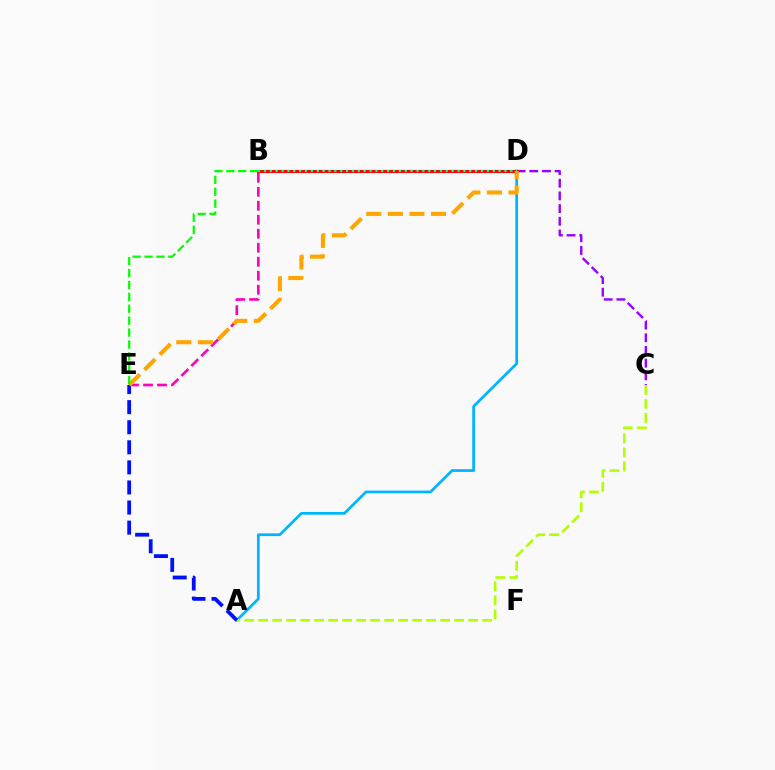{('C', 'D'): [{'color': '#9b00ff', 'line_style': 'dashed', 'thickness': 1.72}], ('B', 'E'): [{'color': '#ff00bd', 'line_style': 'dashed', 'thickness': 1.9}, {'color': '#08ff00', 'line_style': 'dashed', 'thickness': 1.62}], ('A', 'D'): [{'color': '#00b5ff', 'line_style': 'solid', 'thickness': 1.97}], ('A', 'C'): [{'color': '#b3ff00', 'line_style': 'dashed', 'thickness': 1.9}], ('B', 'D'): [{'color': '#ff0000', 'line_style': 'solid', 'thickness': 2.24}, {'color': '#00ff9d', 'line_style': 'dotted', 'thickness': 1.59}], ('A', 'E'): [{'color': '#0010ff', 'line_style': 'dashed', 'thickness': 2.73}], ('D', 'E'): [{'color': '#ffa500', 'line_style': 'dashed', 'thickness': 2.93}]}